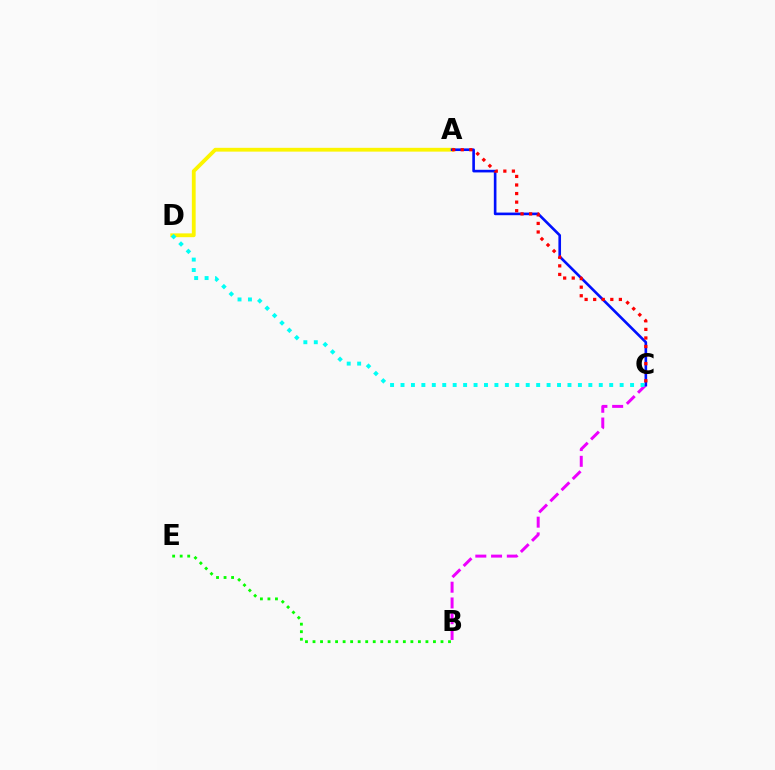{('B', 'C'): [{'color': '#ee00ff', 'line_style': 'dashed', 'thickness': 2.14}], ('B', 'E'): [{'color': '#08ff00', 'line_style': 'dotted', 'thickness': 2.05}], ('A', 'D'): [{'color': '#fcf500', 'line_style': 'solid', 'thickness': 2.74}], ('A', 'C'): [{'color': '#0010ff', 'line_style': 'solid', 'thickness': 1.89}, {'color': '#ff0000', 'line_style': 'dotted', 'thickness': 2.33}], ('C', 'D'): [{'color': '#00fff6', 'line_style': 'dotted', 'thickness': 2.84}]}